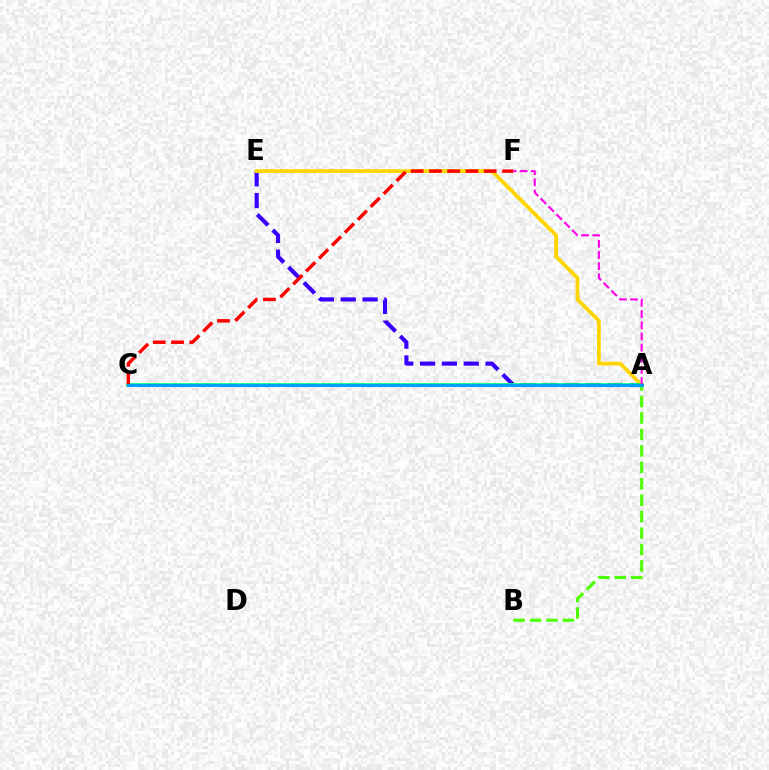{('A', 'E'): [{'color': '#3700ff', 'line_style': 'dashed', 'thickness': 2.97}, {'color': '#ffd500', 'line_style': 'solid', 'thickness': 2.7}], ('A', 'C'): [{'color': '#00ff86', 'line_style': 'solid', 'thickness': 2.71}, {'color': '#009eff', 'line_style': 'solid', 'thickness': 2.18}], ('C', 'F'): [{'color': '#ff0000', 'line_style': 'dashed', 'thickness': 2.48}], ('A', 'F'): [{'color': '#ff00ed', 'line_style': 'dashed', 'thickness': 1.52}], ('A', 'B'): [{'color': '#4fff00', 'line_style': 'dashed', 'thickness': 2.23}]}